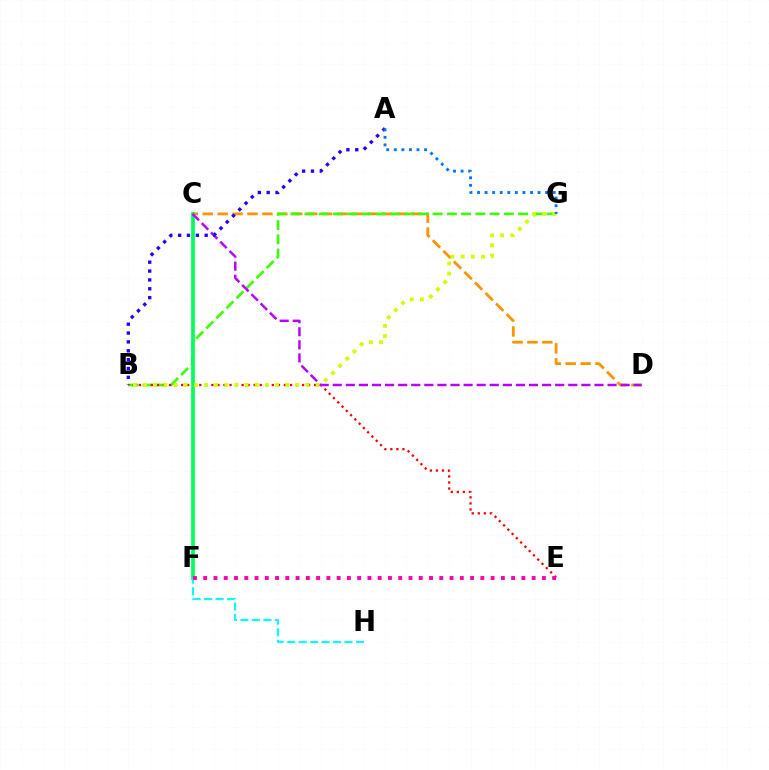{('C', 'D'): [{'color': '#ff9400', 'line_style': 'dashed', 'thickness': 2.03}, {'color': '#b900ff', 'line_style': 'dashed', 'thickness': 1.78}], ('B', 'G'): [{'color': '#3dff00', 'line_style': 'dashed', 'thickness': 1.93}, {'color': '#d1ff00', 'line_style': 'dotted', 'thickness': 2.76}], ('B', 'E'): [{'color': '#ff0000', 'line_style': 'dotted', 'thickness': 1.64}], ('C', 'F'): [{'color': '#00ff5c', 'line_style': 'solid', 'thickness': 2.67}], ('F', 'H'): [{'color': '#00fff6', 'line_style': 'dashed', 'thickness': 1.56}], ('E', 'F'): [{'color': '#ff00ac', 'line_style': 'dotted', 'thickness': 2.79}], ('A', 'B'): [{'color': '#2500ff', 'line_style': 'dotted', 'thickness': 2.41}], ('A', 'G'): [{'color': '#0074ff', 'line_style': 'dotted', 'thickness': 2.06}]}